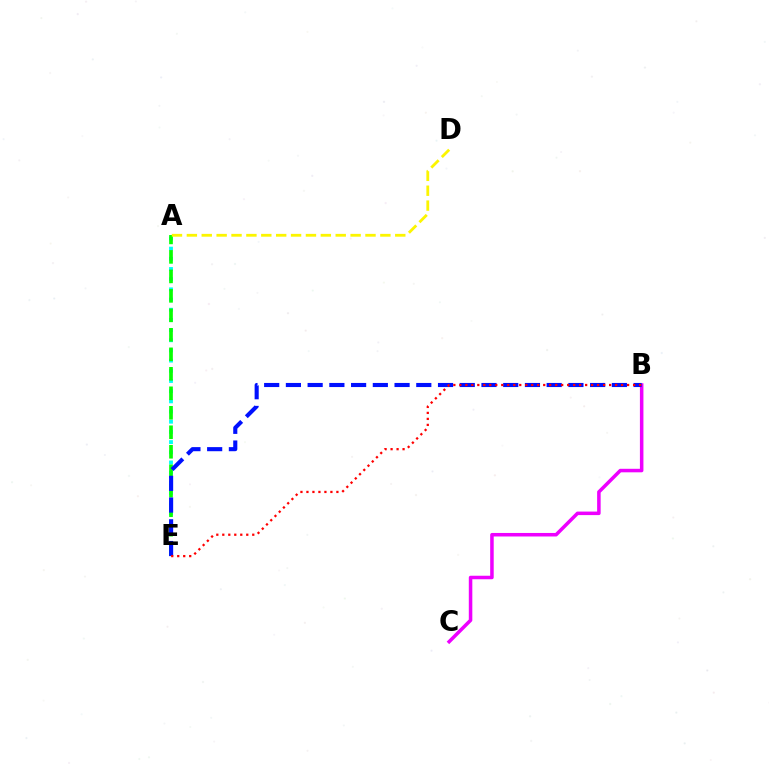{('B', 'C'): [{'color': '#ee00ff', 'line_style': 'solid', 'thickness': 2.53}], ('A', 'E'): [{'color': '#00fff6', 'line_style': 'dotted', 'thickness': 2.77}, {'color': '#08ff00', 'line_style': 'dashed', 'thickness': 2.65}], ('B', 'E'): [{'color': '#0010ff', 'line_style': 'dashed', 'thickness': 2.95}, {'color': '#ff0000', 'line_style': 'dotted', 'thickness': 1.63}], ('A', 'D'): [{'color': '#fcf500', 'line_style': 'dashed', 'thickness': 2.02}]}